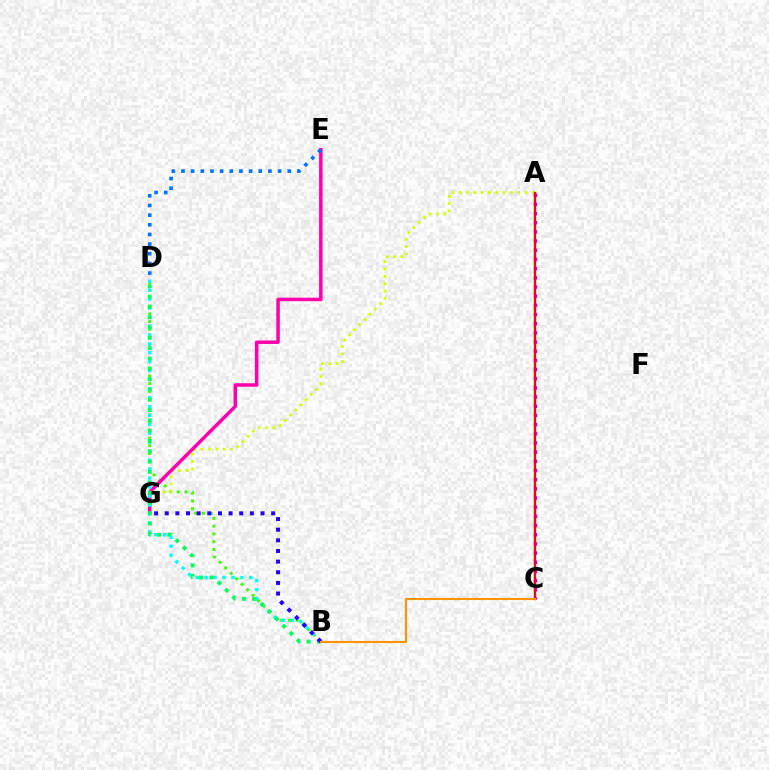{('B', 'D'): [{'color': '#3dff00', 'line_style': 'dotted', 'thickness': 2.11}, {'color': '#00fff6', 'line_style': 'dotted', 'thickness': 2.43}, {'color': '#00ff5c', 'line_style': 'dotted', 'thickness': 2.8}], ('A', 'G'): [{'color': '#d1ff00', 'line_style': 'dotted', 'thickness': 1.99}], ('A', 'C'): [{'color': '#b900ff', 'line_style': 'dotted', 'thickness': 2.49}, {'color': '#ff0000', 'line_style': 'solid', 'thickness': 1.67}], ('E', 'G'): [{'color': '#ff00ac', 'line_style': 'solid', 'thickness': 2.52}], ('B', 'G'): [{'color': '#2500ff', 'line_style': 'dotted', 'thickness': 2.89}], ('B', 'C'): [{'color': '#ff9400', 'line_style': 'solid', 'thickness': 1.53}], ('D', 'E'): [{'color': '#0074ff', 'line_style': 'dotted', 'thickness': 2.62}]}